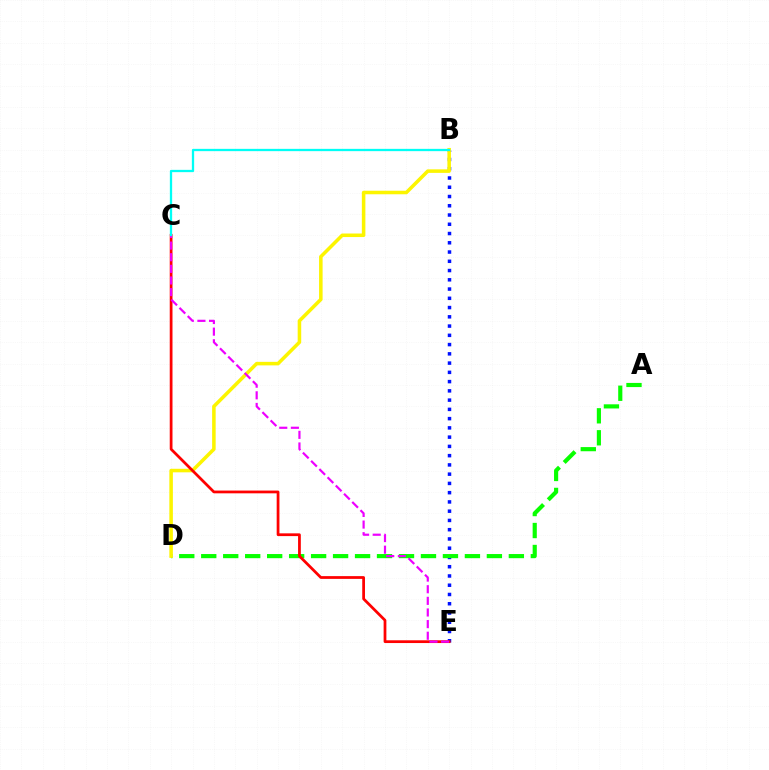{('B', 'E'): [{'color': '#0010ff', 'line_style': 'dotted', 'thickness': 2.51}], ('A', 'D'): [{'color': '#08ff00', 'line_style': 'dashed', 'thickness': 2.99}], ('B', 'D'): [{'color': '#fcf500', 'line_style': 'solid', 'thickness': 2.55}], ('C', 'E'): [{'color': '#ff0000', 'line_style': 'solid', 'thickness': 1.98}, {'color': '#ee00ff', 'line_style': 'dashed', 'thickness': 1.58}], ('B', 'C'): [{'color': '#00fff6', 'line_style': 'solid', 'thickness': 1.65}]}